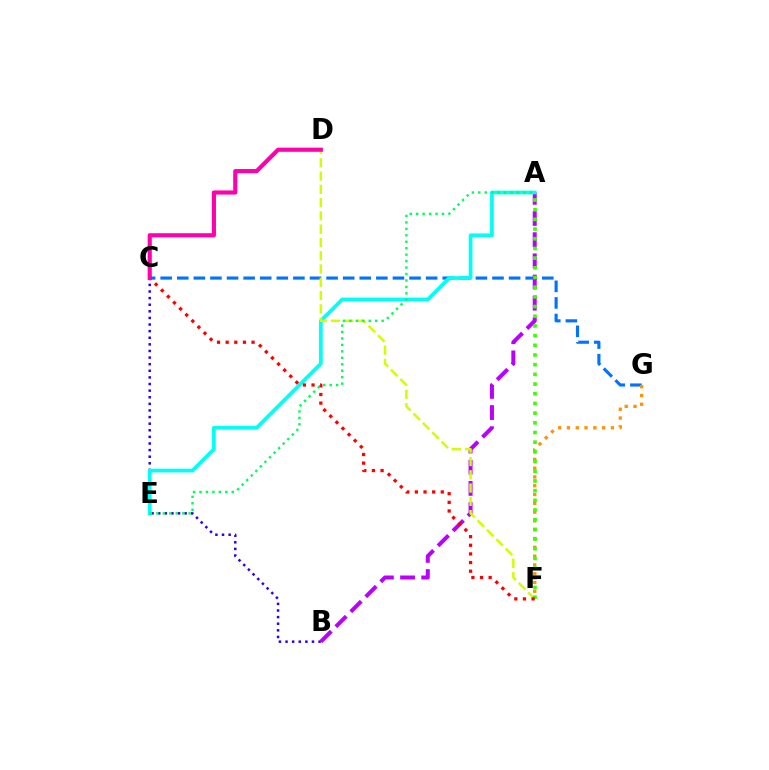{('C', 'G'): [{'color': '#0074ff', 'line_style': 'dashed', 'thickness': 2.25}], ('B', 'C'): [{'color': '#2500ff', 'line_style': 'dotted', 'thickness': 1.8}], ('A', 'B'): [{'color': '#b900ff', 'line_style': 'dashed', 'thickness': 2.88}], ('A', 'E'): [{'color': '#00fff6', 'line_style': 'solid', 'thickness': 2.67}, {'color': '#00ff5c', 'line_style': 'dotted', 'thickness': 1.75}], ('D', 'F'): [{'color': '#d1ff00', 'line_style': 'dashed', 'thickness': 1.8}], ('F', 'G'): [{'color': '#ff9400', 'line_style': 'dotted', 'thickness': 2.39}], ('A', 'F'): [{'color': '#3dff00', 'line_style': 'dotted', 'thickness': 2.63}], ('C', 'F'): [{'color': '#ff0000', 'line_style': 'dotted', 'thickness': 2.35}], ('C', 'D'): [{'color': '#ff00ac', 'line_style': 'solid', 'thickness': 2.99}]}